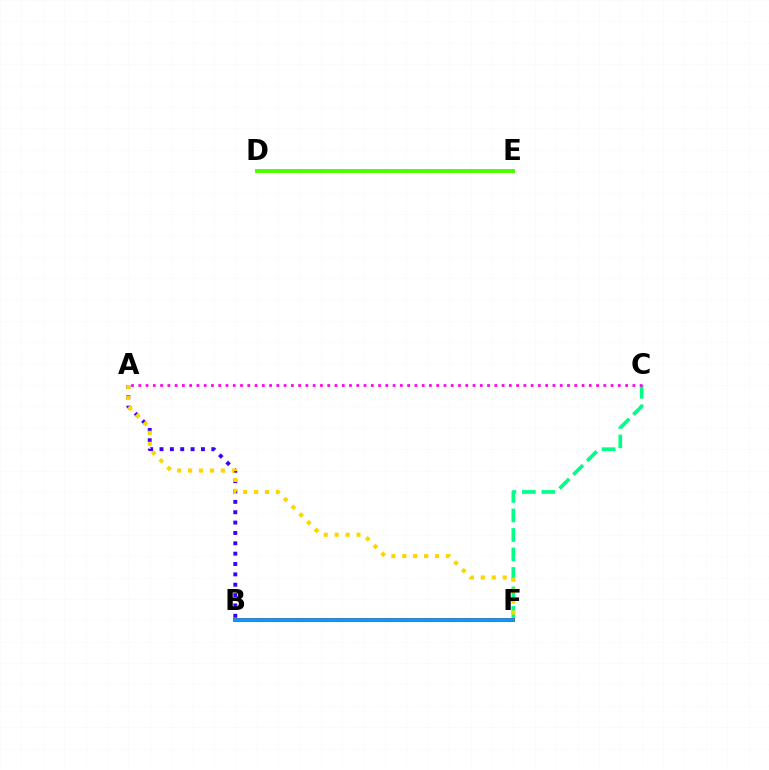{('C', 'F'): [{'color': '#00ff86', 'line_style': 'dashed', 'thickness': 2.65}], ('B', 'F'): [{'color': '#ff0000', 'line_style': 'solid', 'thickness': 2.74}, {'color': '#009eff', 'line_style': 'solid', 'thickness': 2.53}], ('A', 'B'): [{'color': '#3700ff', 'line_style': 'dotted', 'thickness': 2.81}], ('A', 'F'): [{'color': '#ffd500', 'line_style': 'dotted', 'thickness': 2.97}], ('A', 'C'): [{'color': '#ff00ed', 'line_style': 'dotted', 'thickness': 1.97}], ('D', 'E'): [{'color': '#4fff00', 'line_style': 'solid', 'thickness': 2.85}]}